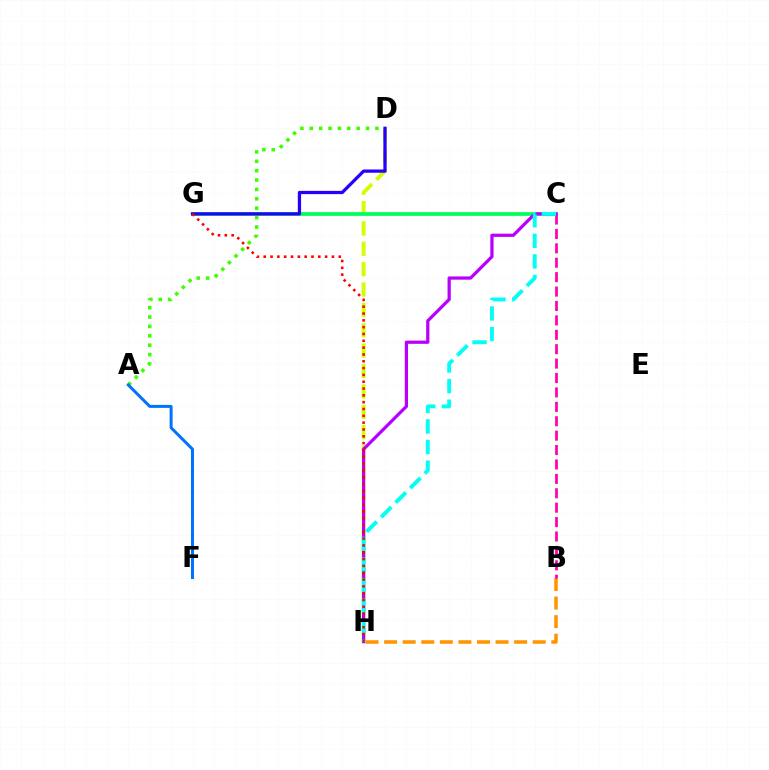{('D', 'H'): [{'color': '#d1ff00', 'line_style': 'dashed', 'thickness': 2.77}], ('C', 'G'): [{'color': '#00ff5c', 'line_style': 'solid', 'thickness': 2.69}], ('A', 'D'): [{'color': '#3dff00', 'line_style': 'dotted', 'thickness': 2.55}], ('D', 'G'): [{'color': '#2500ff', 'line_style': 'solid', 'thickness': 2.35}], ('B', 'H'): [{'color': '#ff9400', 'line_style': 'dashed', 'thickness': 2.52}], ('B', 'C'): [{'color': '#ff00ac', 'line_style': 'dashed', 'thickness': 1.96}], ('C', 'H'): [{'color': '#b900ff', 'line_style': 'solid', 'thickness': 2.33}, {'color': '#00fff6', 'line_style': 'dashed', 'thickness': 2.8}], ('G', 'H'): [{'color': '#ff0000', 'line_style': 'dotted', 'thickness': 1.85}], ('A', 'F'): [{'color': '#0074ff', 'line_style': 'solid', 'thickness': 2.16}]}